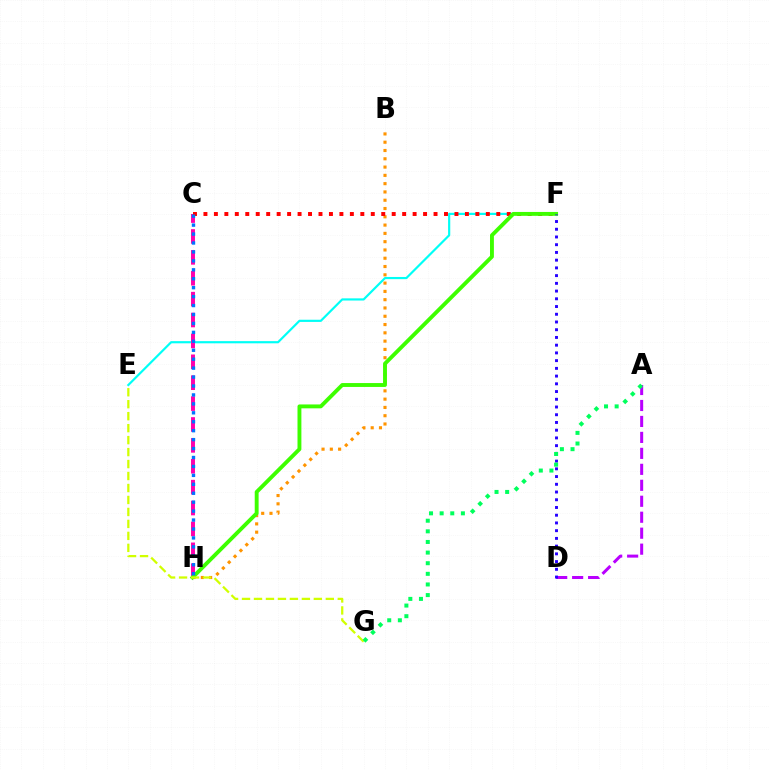{('E', 'F'): [{'color': '#00fff6', 'line_style': 'solid', 'thickness': 1.57}], ('B', 'H'): [{'color': '#ff9400', 'line_style': 'dotted', 'thickness': 2.25}], ('C', 'H'): [{'color': '#ff00ac', 'line_style': 'dashed', 'thickness': 2.84}, {'color': '#0074ff', 'line_style': 'dotted', 'thickness': 2.43}], ('C', 'F'): [{'color': '#ff0000', 'line_style': 'dotted', 'thickness': 2.84}], ('A', 'D'): [{'color': '#b900ff', 'line_style': 'dashed', 'thickness': 2.17}], ('F', 'H'): [{'color': '#3dff00', 'line_style': 'solid', 'thickness': 2.8}], ('D', 'F'): [{'color': '#2500ff', 'line_style': 'dotted', 'thickness': 2.1}], ('E', 'G'): [{'color': '#d1ff00', 'line_style': 'dashed', 'thickness': 1.63}], ('A', 'G'): [{'color': '#00ff5c', 'line_style': 'dotted', 'thickness': 2.89}]}